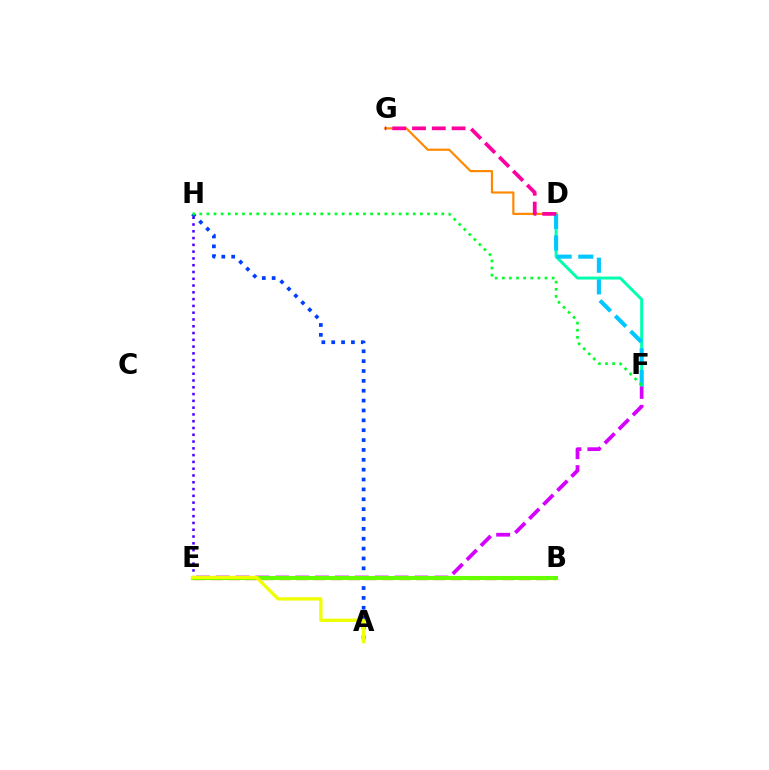{('E', 'F'): [{'color': '#d600ff', 'line_style': 'dashed', 'thickness': 2.7}], ('D', 'F'): [{'color': '#00ffaf', 'line_style': 'solid', 'thickness': 2.13}, {'color': '#00c7ff', 'line_style': 'dashed', 'thickness': 2.94}], ('D', 'G'): [{'color': '#ff8800', 'line_style': 'solid', 'thickness': 1.56}, {'color': '#ff00a0', 'line_style': 'dashed', 'thickness': 2.69}], ('A', 'H'): [{'color': '#003fff', 'line_style': 'dotted', 'thickness': 2.68}], ('B', 'E'): [{'color': '#ff0000', 'line_style': 'dashed', 'thickness': 2.33}, {'color': '#66ff00', 'line_style': 'solid', 'thickness': 2.94}], ('F', 'H'): [{'color': '#00ff27', 'line_style': 'dotted', 'thickness': 1.93}], ('E', 'H'): [{'color': '#4f00ff', 'line_style': 'dotted', 'thickness': 1.84}], ('A', 'E'): [{'color': '#eeff00', 'line_style': 'solid', 'thickness': 2.38}]}